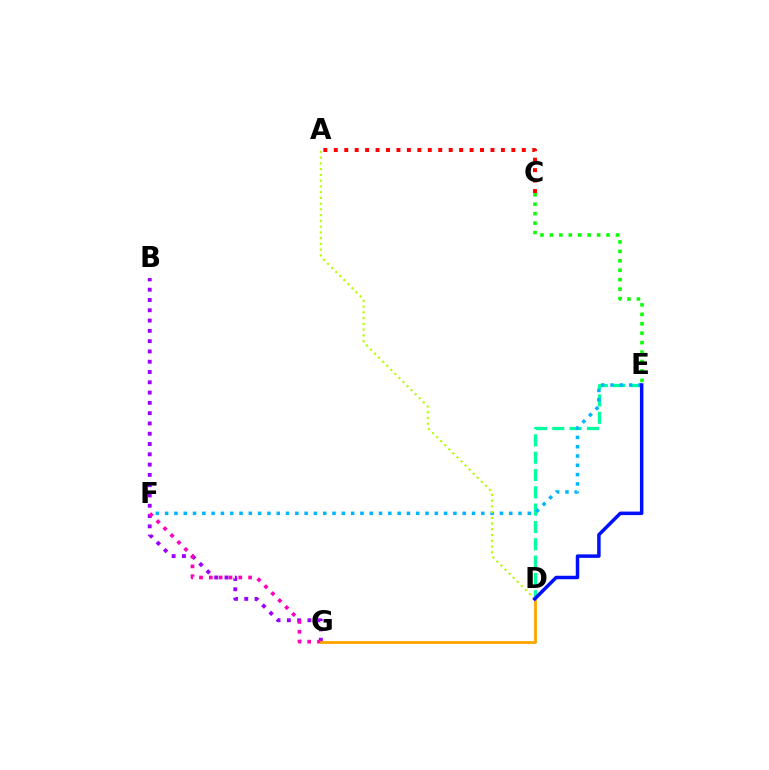{('B', 'G'): [{'color': '#9b00ff', 'line_style': 'dotted', 'thickness': 2.8}], ('C', 'E'): [{'color': '#08ff00', 'line_style': 'dotted', 'thickness': 2.56}], ('A', 'C'): [{'color': '#ff0000', 'line_style': 'dotted', 'thickness': 2.84}], ('F', 'G'): [{'color': '#ff00bd', 'line_style': 'dotted', 'thickness': 2.67}], ('D', 'E'): [{'color': '#00ff9d', 'line_style': 'dashed', 'thickness': 2.35}, {'color': '#0010ff', 'line_style': 'solid', 'thickness': 2.51}], ('D', 'G'): [{'color': '#ffa500', 'line_style': 'solid', 'thickness': 2.03}], ('E', 'F'): [{'color': '#00b5ff', 'line_style': 'dotted', 'thickness': 2.53}], ('A', 'D'): [{'color': '#b3ff00', 'line_style': 'dotted', 'thickness': 1.56}]}